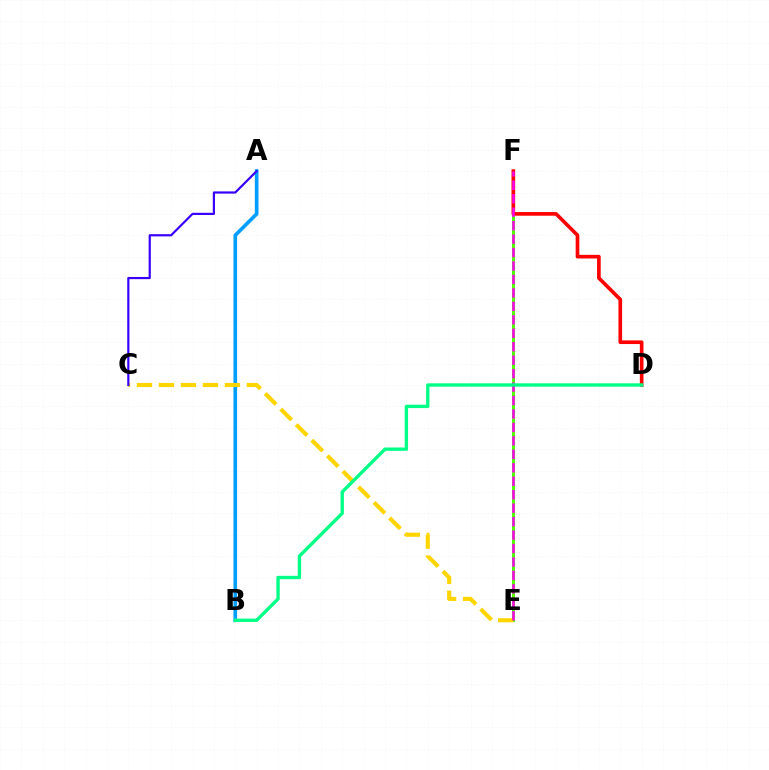{('E', 'F'): [{'color': '#4fff00', 'line_style': 'solid', 'thickness': 2.15}, {'color': '#ff00ed', 'line_style': 'dashed', 'thickness': 1.83}], ('A', 'B'): [{'color': '#009eff', 'line_style': 'solid', 'thickness': 2.64}], ('D', 'F'): [{'color': '#ff0000', 'line_style': 'solid', 'thickness': 2.63}], ('C', 'E'): [{'color': '#ffd500', 'line_style': 'dashed', 'thickness': 2.99}], ('A', 'C'): [{'color': '#3700ff', 'line_style': 'solid', 'thickness': 1.58}], ('B', 'D'): [{'color': '#00ff86', 'line_style': 'solid', 'thickness': 2.41}]}